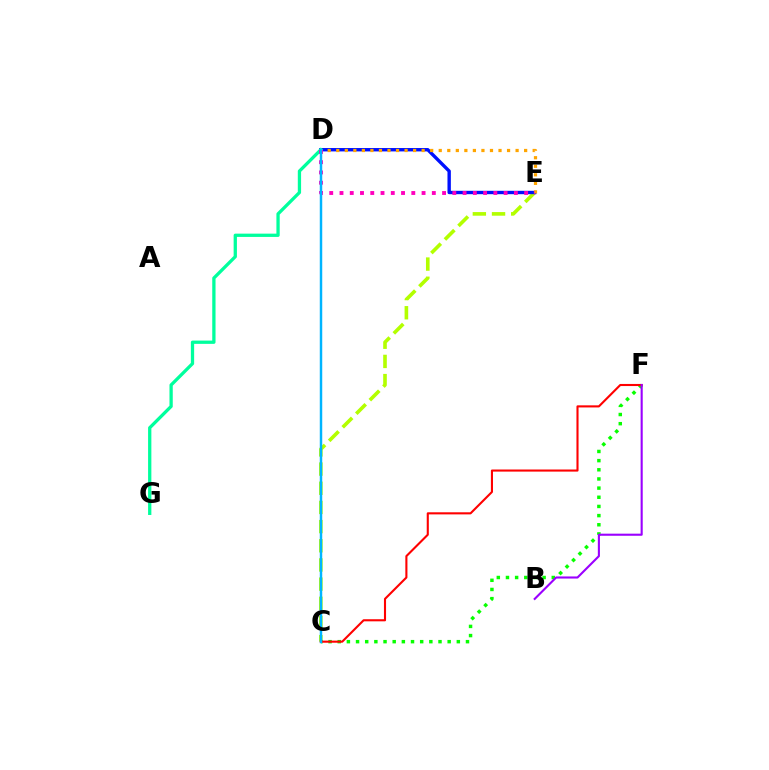{('C', 'E'): [{'color': '#b3ff00', 'line_style': 'dashed', 'thickness': 2.61}], ('D', 'E'): [{'color': '#0010ff', 'line_style': 'solid', 'thickness': 2.44}, {'color': '#ffa500', 'line_style': 'dotted', 'thickness': 2.32}, {'color': '#ff00bd', 'line_style': 'dotted', 'thickness': 2.79}], ('C', 'F'): [{'color': '#08ff00', 'line_style': 'dotted', 'thickness': 2.49}, {'color': '#ff0000', 'line_style': 'solid', 'thickness': 1.51}], ('B', 'F'): [{'color': '#9b00ff', 'line_style': 'solid', 'thickness': 1.52}], ('D', 'G'): [{'color': '#00ff9d', 'line_style': 'solid', 'thickness': 2.37}], ('C', 'D'): [{'color': '#00b5ff', 'line_style': 'solid', 'thickness': 1.77}]}